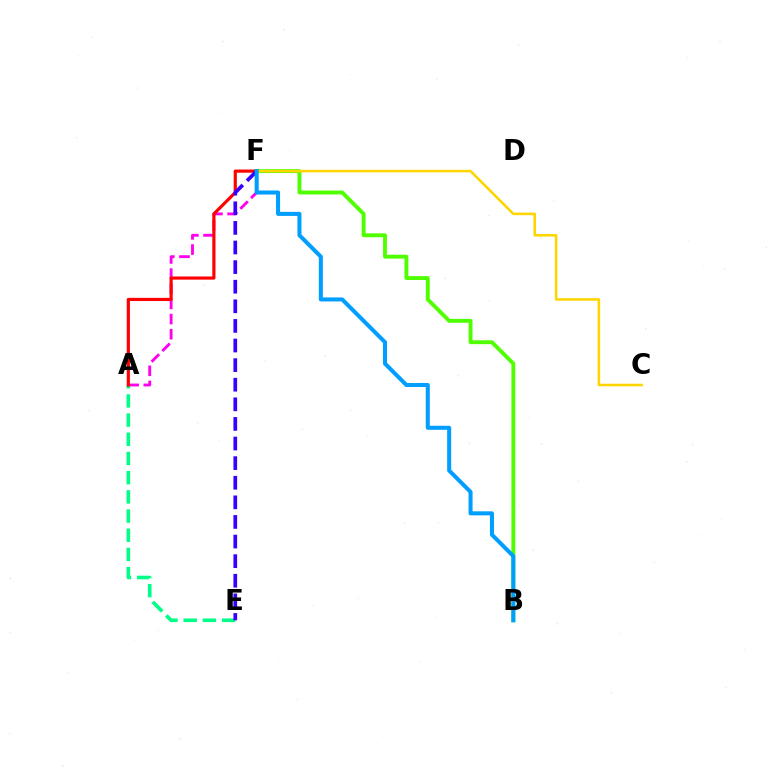{('A', 'F'): [{'color': '#ff00ed', 'line_style': 'dashed', 'thickness': 2.06}, {'color': '#ff0000', 'line_style': 'solid', 'thickness': 2.28}], ('A', 'E'): [{'color': '#00ff86', 'line_style': 'dashed', 'thickness': 2.61}], ('B', 'F'): [{'color': '#4fff00', 'line_style': 'solid', 'thickness': 2.8}, {'color': '#009eff', 'line_style': 'solid', 'thickness': 2.9}], ('C', 'F'): [{'color': '#ffd500', 'line_style': 'solid', 'thickness': 1.84}], ('E', 'F'): [{'color': '#3700ff', 'line_style': 'dashed', 'thickness': 2.66}]}